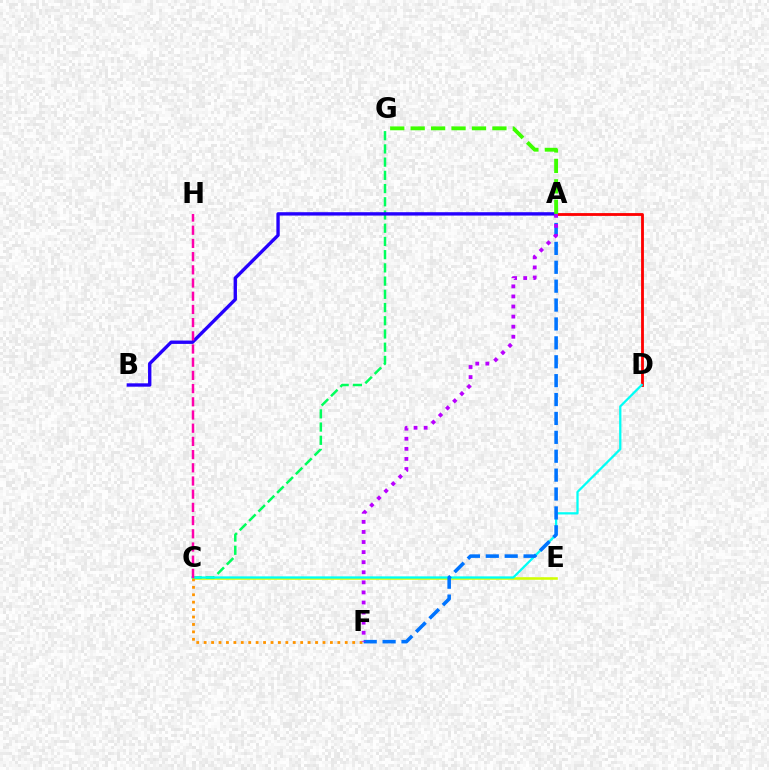{('C', 'E'): [{'color': '#d1ff00', 'line_style': 'solid', 'thickness': 1.84}], ('C', 'G'): [{'color': '#00ff5c', 'line_style': 'dashed', 'thickness': 1.8}], ('A', 'D'): [{'color': '#ff0000', 'line_style': 'solid', 'thickness': 2.03}], ('C', 'D'): [{'color': '#00fff6', 'line_style': 'solid', 'thickness': 1.63}], ('A', 'F'): [{'color': '#0074ff', 'line_style': 'dashed', 'thickness': 2.57}, {'color': '#b900ff', 'line_style': 'dotted', 'thickness': 2.74}], ('A', 'B'): [{'color': '#2500ff', 'line_style': 'solid', 'thickness': 2.42}], ('C', 'F'): [{'color': '#ff9400', 'line_style': 'dotted', 'thickness': 2.02}], ('C', 'H'): [{'color': '#ff00ac', 'line_style': 'dashed', 'thickness': 1.79}], ('A', 'G'): [{'color': '#3dff00', 'line_style': 'dashed', 'thickness': 2.78}]}